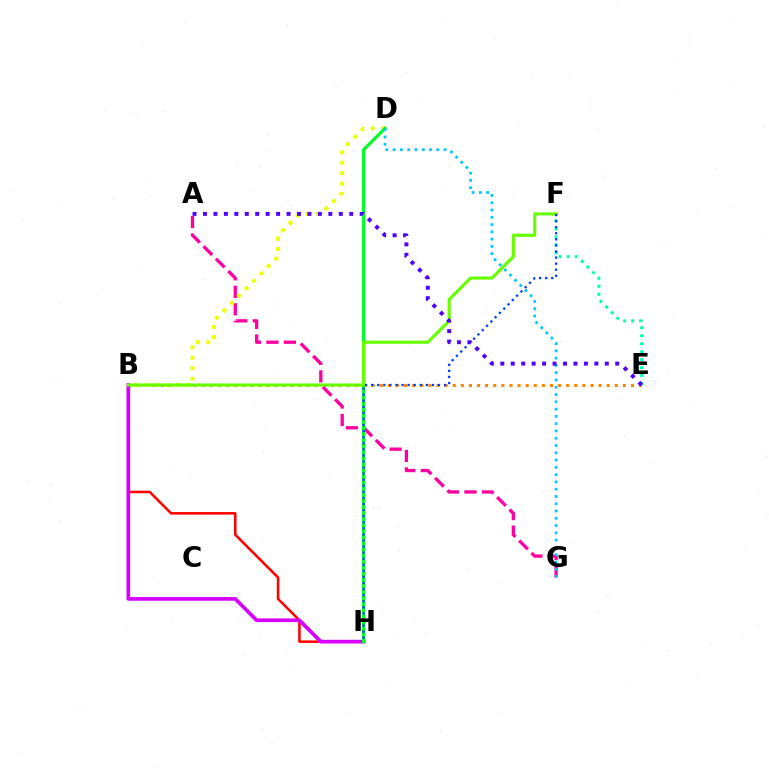{('B', 'H'): [{'color': '#ff0000', 'line_style': 'solid', 'thickness': 1.83}, {'color': '#d600ff', 'line_style': 'solid', 'thickness': 2.67}], ('B', 'E'): [{'color': '#ff8800', 'line_style': 'dotted', 'thickness': 2.2}], ('E', 'F'): [{'color': '#00ffaf', 'line_style': 'dotted', 'thickness': 2.16}], ('A', 'G'): [{'color': '#ff00a0', 'line_style': 'dashed', 'thickness': 2.38}], ('B', 'D'): [{'color': '#eeff00', 'line_style': 'dotted', 'thickness': 2.84}], ('D', 'H'): [{'color': '#00ff27', 'line_style': 'solid', 'thickness': 2.28}], ('B', 'F'): [{'color': '#66ff00', 'line_style': 'solid', 'thickness': 2.25}], ('F', 'H'): [{'color': '#003fff', 'line_style': 'dotted', 'thickness': 1.65}], ('D', 'G'): [{'color': '#00c7ff', 'line_style': 'dotted', 'thickness': 1.98}], ('A', 'E'): [{'color': '#4f00ff', 'line_style': 'dotted', 'thickness': 2.84}]}